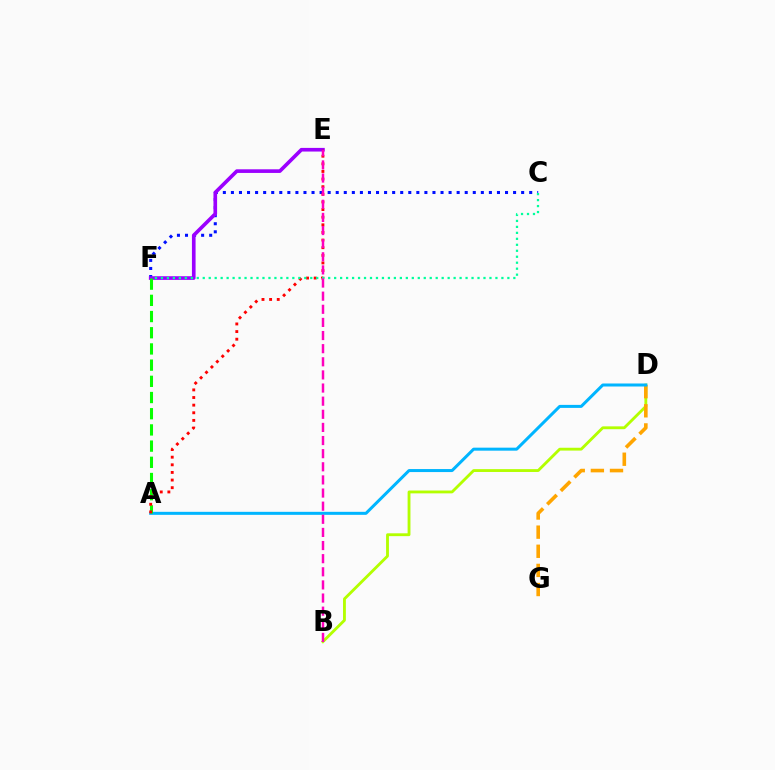{('B', 'D'): [{'color': '#b3ff00', 'line_style': 'solid', 'thickness': 2.04}], ('C', 'F'): [{'color': '#0010ff', 'line_style': 'dotted', 'thickness': 2.19}, {'color': '#00ff9d', 'line_style': 'dotted', 'thickness': 1.62}], ('E', 'F'): [{'color': '#9b00ff', 'line_style': 'solid', 'thickness': 2.63}], ('D', 'G'): [{'color': '#ffa500', 'line_style': 'dashed', 'thickness': 2.6}], ('A', 'D'): [{'color': '#00b5ff', 'line_style': 'solid', 'thickness': 2.17}], ('A', 'F'): [{'color': '#08ff00', 'line_style': 'dashed', 'thickness': 2.2}], ('A', 'E'): [{'color': '#ff0000', 'line_style': 'dotted', 'thickness': 2.07}], ('B', 'E'): [{'color': '#ff00bd', 'line_style': 'dashed', 'thickness': 1.78}]}